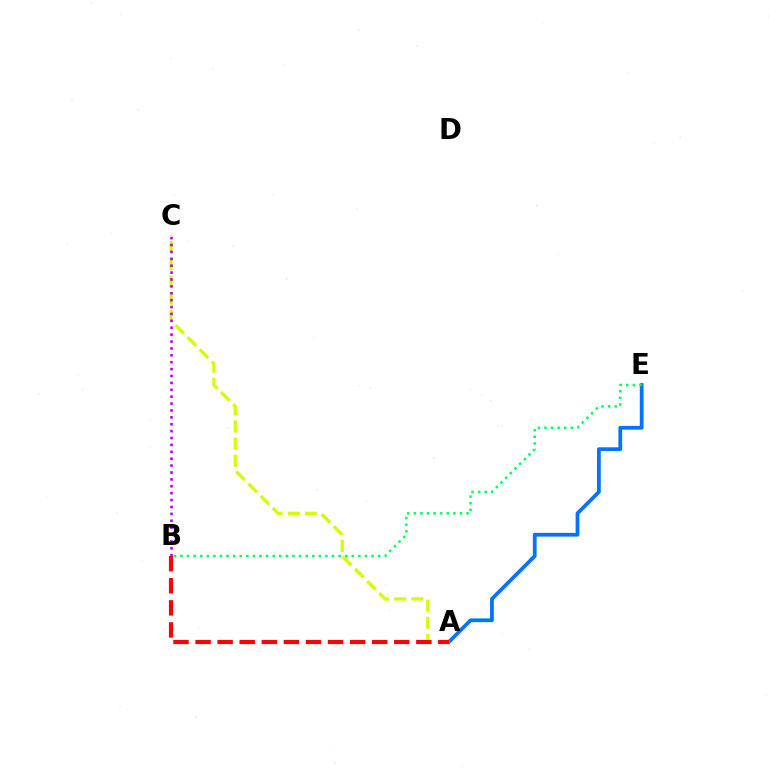{('A', 'E'): [{'color': '#0074ff', 'line_style': 'solid', 'thickness': 2.71}], ('B', 'E'): [{'color': '#00ff5c', 'line_style': 'dotted', 'thickness': 1.79}], ('A', 'C'): [{'color': '#d1ff00', 'line_style': 'dashed', 'thickness': 2.33}], ('A', 'B'): [{'color': '#ff0000', 'line_style': 'dashed', 'thickness': 3.0}], ('B', 'C'): [{'color': '#b900ff', 'line_style': 'dotted', 'thickness': 1.87}]}